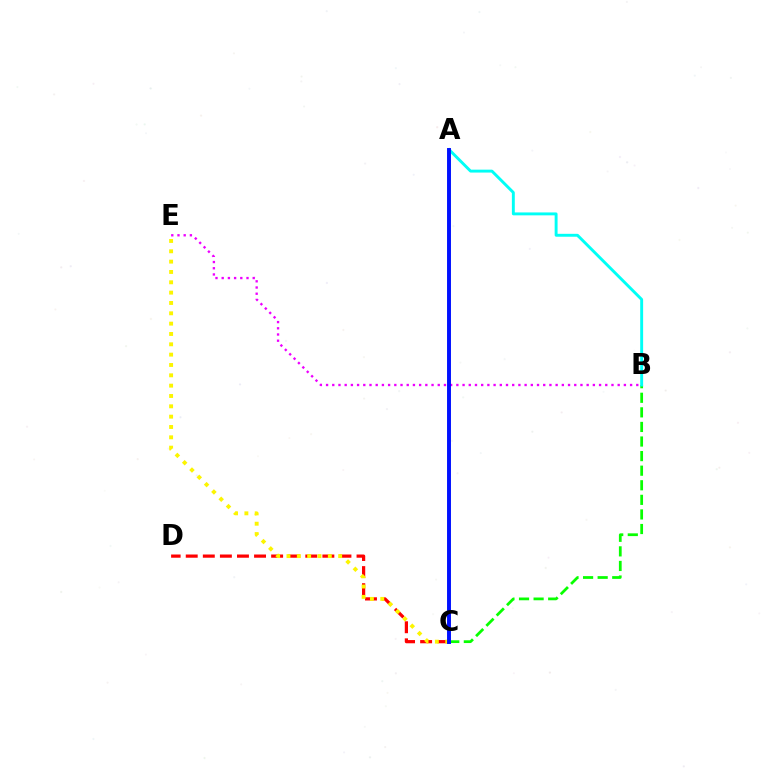{('B', 'C'): [{'color': '#08ff00', 'line_style': 'dashed', 'thickness': 1.98}], ('B', 'E'): [{'color': '#ee00ff', 'line_style': 'dotted', 'thickness': 1.69}], ('C', 'D'): [{'color': '#ff0000', 'line_style': 'dashed', 'thickness': 2.32}], ('A', 'B'): [{'color': '#00fff6', 'line_style': 'solid', 'thickness': 2.1}], ('C', 'E'): [{'color': '#fcf500', 'line_style': 'dotted', 'thickness': 2.81}], ('A', 'C'): [{'color': '#0010ff', 'line_style': 'solid', 'thickness': 2.83}]}